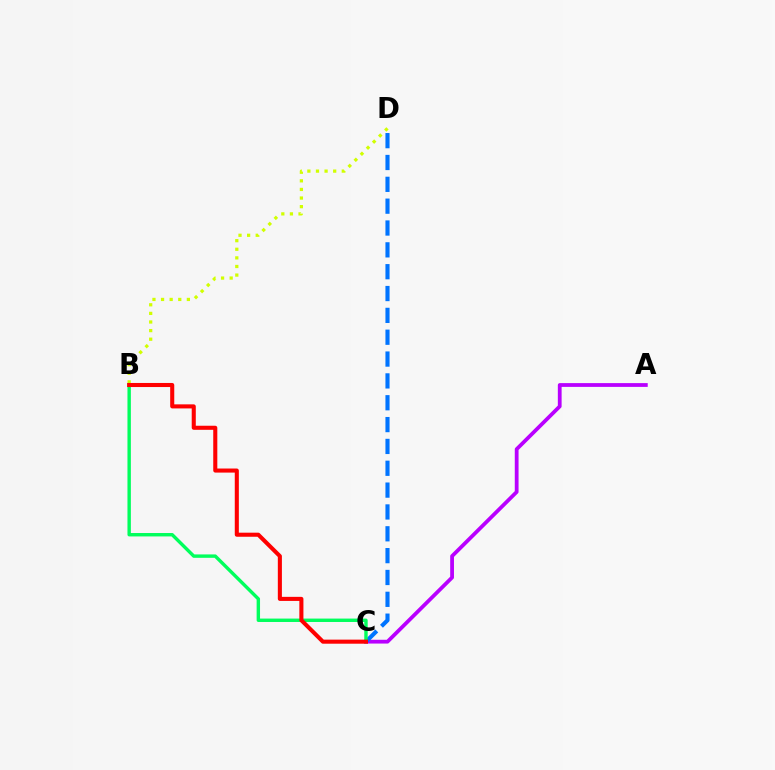{('A', 'C'): [{'color': '#b900ff', 'line_style': 'solid', 'thickness': 2.72}], ('C', 'D'): [{'color': '#0074ff', 'line_style': 'dashed', 'thickness': 2.97}], ('B', 'D'): [{'color': '#d1ff00', 'line_style': 'dotted', 'thickness': 2.34}], ('B', 'C'): [{'color': '#00ff5c', 'line_style': 'solid', 'thickness': 2.45}, {'color': '#ff0000', 'line_style': 'solid', 'thickness': 2.93}]}